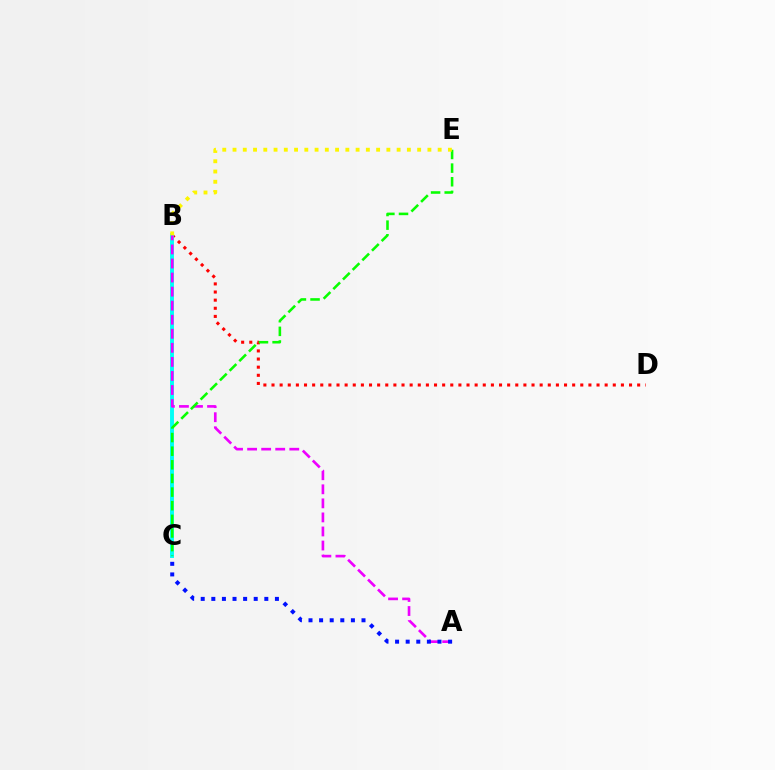{('B', 'D'): [{'color': '#ff0000', 'line_style': 'dotted', 'thickness': 2.21}], ('B', 'C'): [{'color': '#00fff6', 'line_style': 'solid', 'thickness': 2.81}], ('A', 'B'): [{'color': '#ee00ff', 'line_style': 'dashed', 'thickness': 1.91}], ('C', 'E'): [{'color': '#08ff00', 'line_style': 'dashed', 'thickness': 1.85}], ('B', 'E'): [{'color': '#fcf500', 'line_style': 'dotted', 'thickness': 2.79}], ('A', 'C'): [{'color': '#0010ff', 'line_style': 'dotted', 'thickness': 2.88}]}